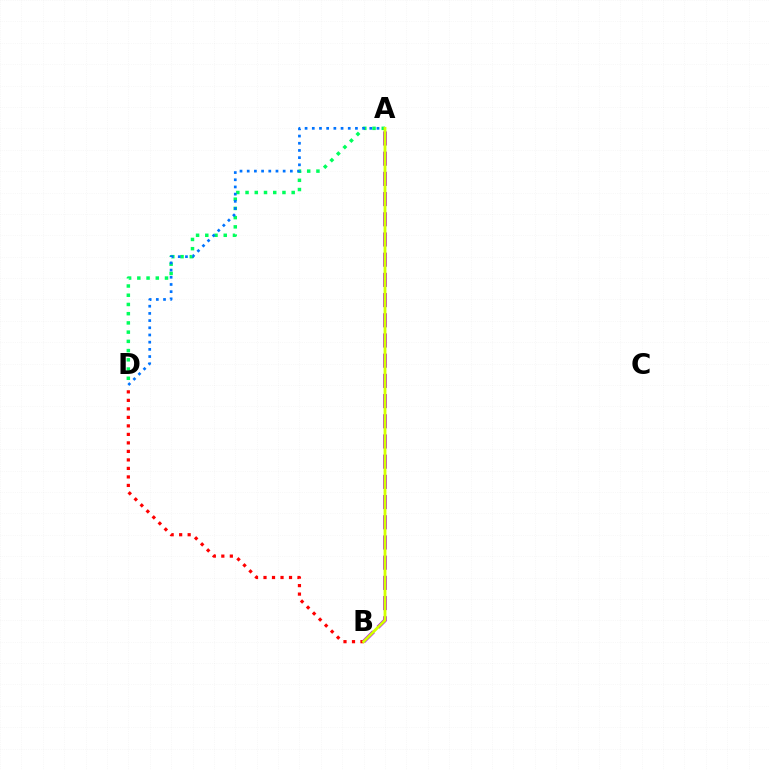{('A', 'D'): [{'color': '#00ff5c', 'line_style': 'dotted', 'thickness': 2.51}, {'color': '#0074ff', 'line_style': 'dotted', 'thickness': 1.95}], ('B', 'D'): [{'color': '#ff0000', 'line_style': 'dotted', 'thickness': 2.31}], ('A', 'B'): [{'color': '#b900ff', 'line_style': 'dashed', 'thickness': 2.74}, {'color': '#d1ff00', 'line_style': 'solid', 'thickness': 2.02}]}